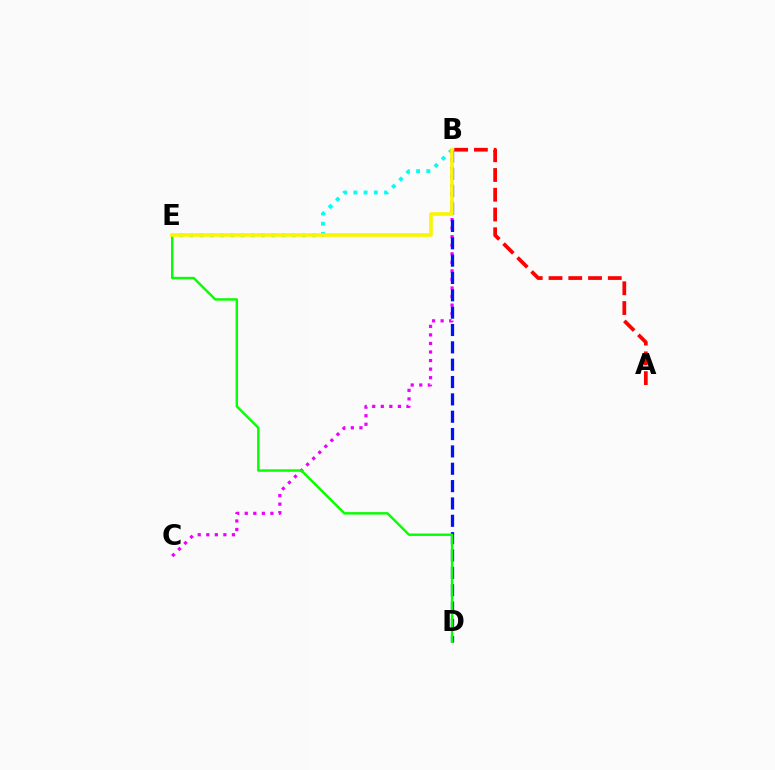{('B', 'E'): [{'color': '#00fff6', 'line_style': 'dotted', 'thickness': 2.78}, {'color': '#fcf500', 'line_style': 'solid', 'thickness': 2.62}], ('A', 'B'): [{'color': '#ff0000', 'line_style': 'dashed', 'thickness': 2.68}], ('B', 'C'): [{'color': '#ee00ff', 'line_style': 'dotted', 'thickness': 2.32}], ('B', 'D'): [{'color': '#0010ff', 'line_style': 'dashed', 'thickness': 2.36}], ('D', 'E'): [{'color': '#08ff00', 'line_style': 'solid', 'thickness': 1.76}]}